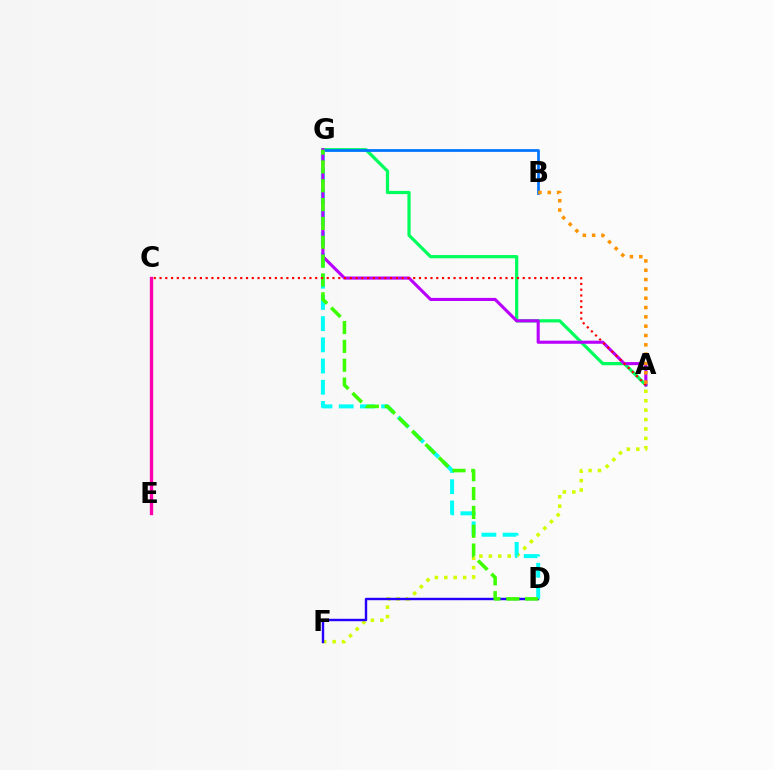{('A', 'G'): [{'color': '#00ff5c', 'line_style': 'solid', 'thickness': 2.33}, {'color': '#b900ff', 'line_style': 'solid', 'thickness': 2.23}], ('A', 'F'): [{'color': '#d1ff00', 'line_style': 'dotted', 'thickness': 2.56}], ('D', 'F'): [{'color': '#2500ff', 'line_style': 'solid', 'thickness': 1.74}], ('D', 'G'): [{'color': '#00fff6', 'line_style': 'dashed', 'thickness': 2.88}, {'color': '#3dff00', 'line_style': 'dashed', 'thickness': 2.56}], ('B', 'G'): [{'color': '#0074ff', 'line_style': 'solid', 'thickness': 1.97}], ('A', 'C'): [{'color': '#ff0000', 'line_style': 'dotted', 'thickness': 1.57}], ('A', 'B'): [{'color': '#ff9400', 'line_style': 'dotted', 'thickness': 2.53}], ('C', 'E'): [{'color': '#ff00ac', 'line_style': 'solid', 'thickness': 2.4}]}